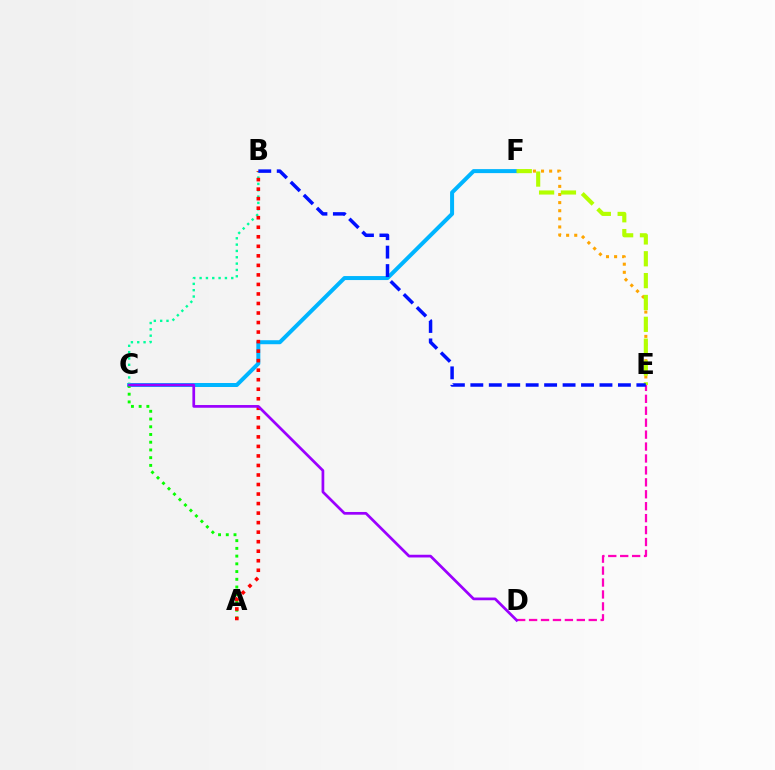{('C', 'F'): [{'color': '#00b5ff', 'line_style': 'solid', 'thickness': 2.88}], ('B', 'C'): [{'color': '#00ff9d', 'line_style': 'dotted', 'thickness': 1.72}], ('D', 'E'): [{'color': '#ff00bd', 'line_style': 'dashed', 'thickness': 1.62}], ('E', 'F'): [{'color': '#ffa500', 'line_style': 'dotted', 'thickness': 2.2}, {'color': '#b3ff00', 'line_style': 'dashed', 'thickness': 2.97}], ('A', 'C'): [{'color': '#08ff00', 'line_style': 'dotted', 'thickness': 2.1}], ('A', 'B'): [{'color': '#ff0000', 'line_style': 'dotted', 'thickness': 2.59}], ('B', 'E'): [{'color': '#0010ff', 'line_style': 'dashed', 'thickness': 2.51}], ('C', 'D'): [{'color': '#9b00ff', 'line_style': 'solid', 'thickness': 1.96}]}